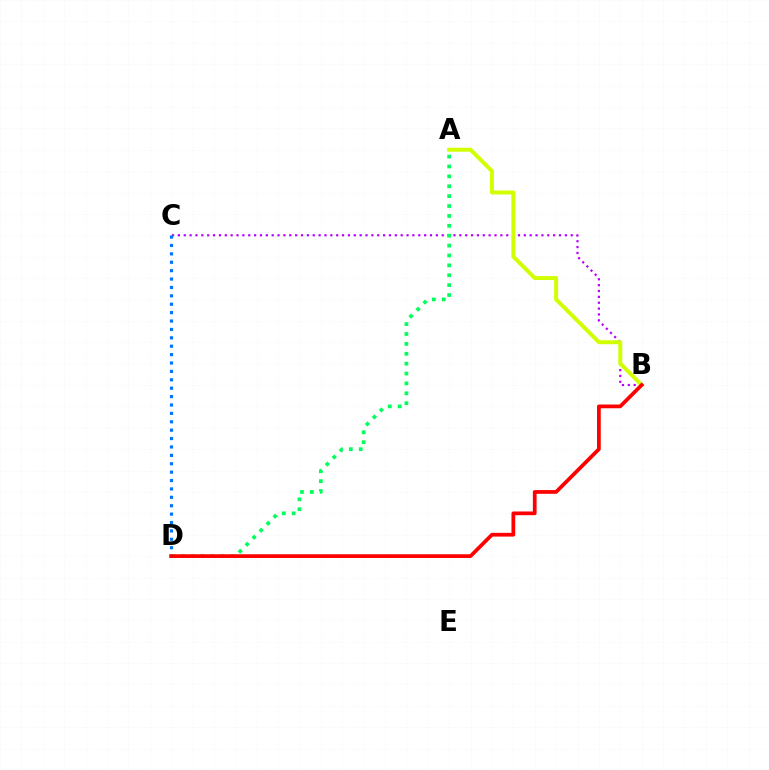{('B', 'C'): [{'color': '#b900ff', 'line_style': 'dotted', 'thickness': 1.59}], ('C', 'D'): [{'color': '#0074ff', 'line_style': 'dotted', 'thickness': 2.28}], ('A', 'B'): [{'color': '#d1ff00', 'line_style': 'solid', 'thickness': 2.86}], ('A', 'D'): [{'color': '#00ff5c', 'line_style': 'dotted', 'thickness': 2.69}], ('B', 'D'): [{'color': '#ff0000', 'line_style': 'solid', 'thickness': 2.69}]}